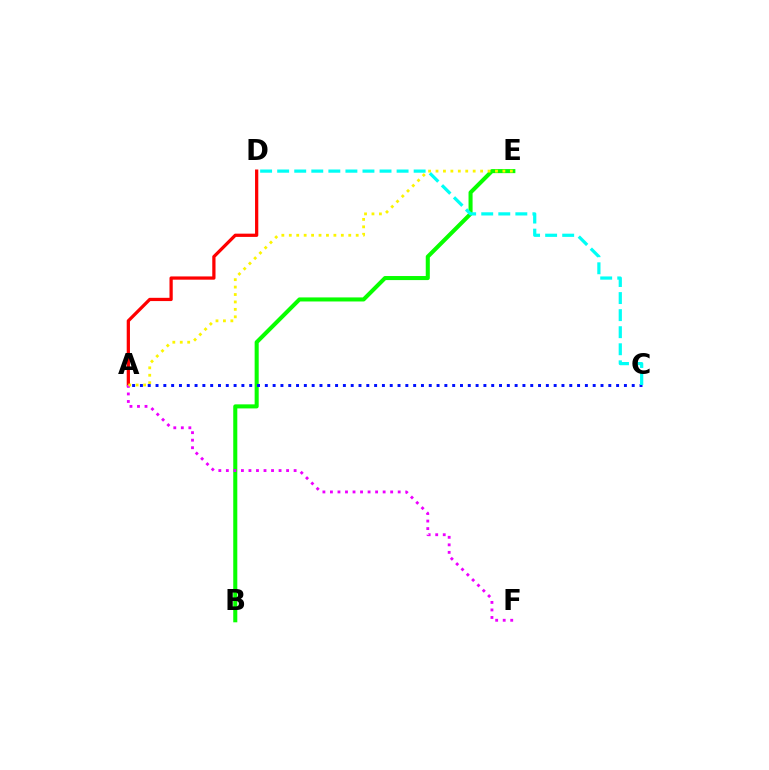{('A', 'D'): [{'color': '#ff0000', 'line_style': 'solid', 'thickness': 2.34}], ('B', 'E'): [{'color': '#08ff00', 'line_style': 'solid', 'thickness': 2.92}], ('A', 'F'): [{'color': '#ee00ff', 'line_style': 'dotted', 'thickness': 2.05}], ('A', 'E'): [{'color': '#fcf500', 'line_style': 'dotted', 'thickness': 2.02}], ('A', 'C'): [{'color': '#0010ff', 'line_style': 'dotted', 'thickness': 2.12}], ('C', 'D'): [{'color': '#00fff6', 'line_style': 'dashed', 'thickness': 2.32}]}